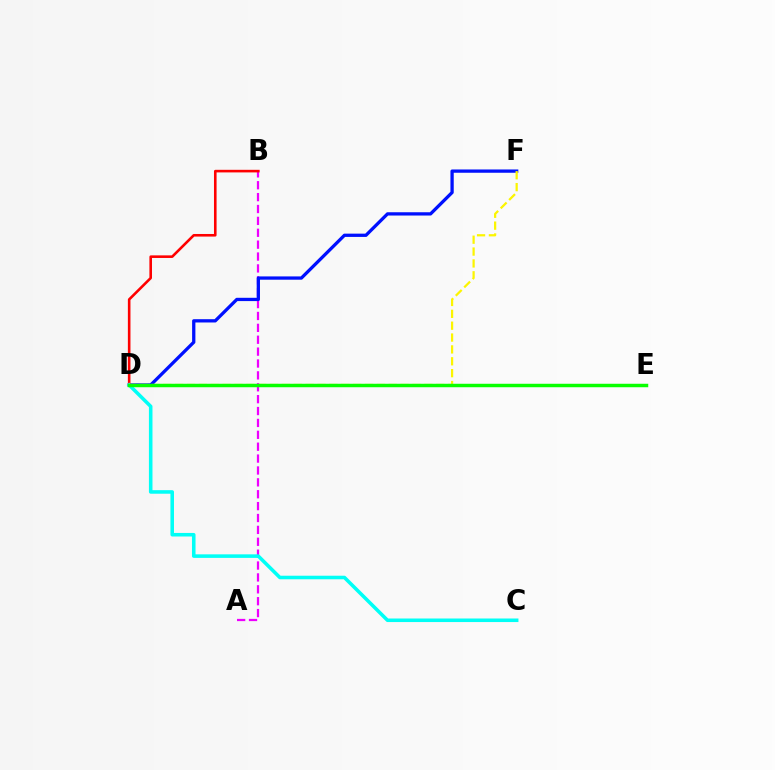{('A', 'B'): [{'color': '#ee00ff', 'line_style': 'dashed', 'thickness': 1.61}], ('D', 'F'): [{'color': '#0010ff', 'line_style': 'solid', 'thickness': 2.36}, {'color': '#fcf500', 'line_style': 'dashed', 'thickness': 1.61}], ('B', 'D'): [{'color': '#ff0000', 'line_style': 'solid', 'thickness': 1.87}], ('C', 'D'): [{'color': '#00fff6', 'line_style': 'solid', 'thickness': 2.56}], ('D', 'E'): [{'color': '#08ff00', 'line_style': 'solid', 'thickness': 2.49}]}